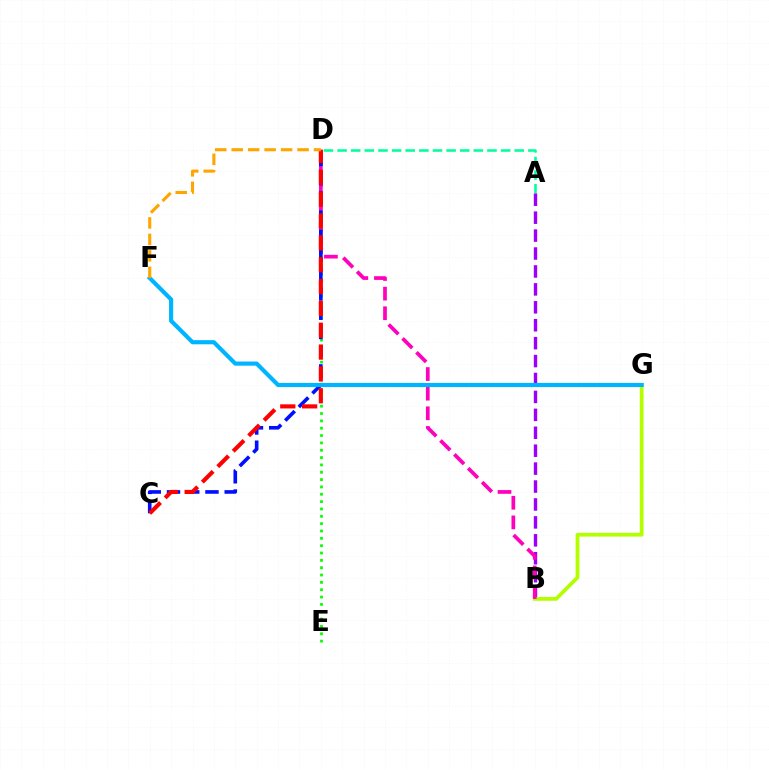{('A', 'D'): [{'color': '#00ff9d', 'line_style': 'dashed', 'thickness': 1.85}], ('A', 'B'): [{'color': '#9b00ff', 'line_style': 'dashed', 'thickness': 2.43}], ('D', 'E'): [{'color': '#08ff00', 'line_style': 'dotted', 'thickness': 1.99}], ('B', 'G'): [{'color': '#b3ff00', 'line_style': 'solid', 'thickness': 2.71}], ('B', 'D'): [{'color': '#ff00bd', 'line_style': 'dashed', 'thickness': 2.67}], ('C', 'D'): [{'color': '#0010ff', 'line_style': 'dashed', 'thickness': 2.61}, {'color': '#ff0000', 'line_style': 'dashed', 'thickness': 2.97}], ('F', 'G'): [{'color': '#00b5ff', 'line_style': 'solid', 'thickness': 2.99}], ('D', 'F'): [{'color': '#ffa500', 'line_style': 'dashed', 'thickness': 2.24}]}